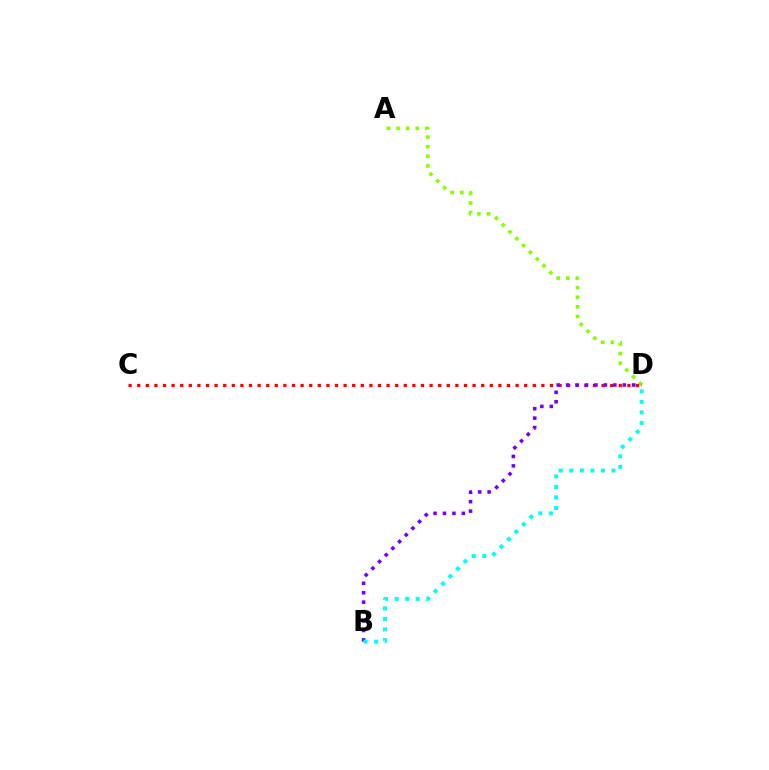{('A', 'D'): [{'color': '#84ff00', 'line_style': 'dotted', 'thickness': 2.61}], ('C', 'D'): [{'color': '#ff0000', 'line_style': 'dotted', 'thickness': 2.34}], ('B', 'D'): [{'color': '#7200ff', 'line_style': 'dotted', 'thickness': 2.56}, {'color': '#00fff6', 'line_style': 'dotted', 'thickness': 2.86}]}